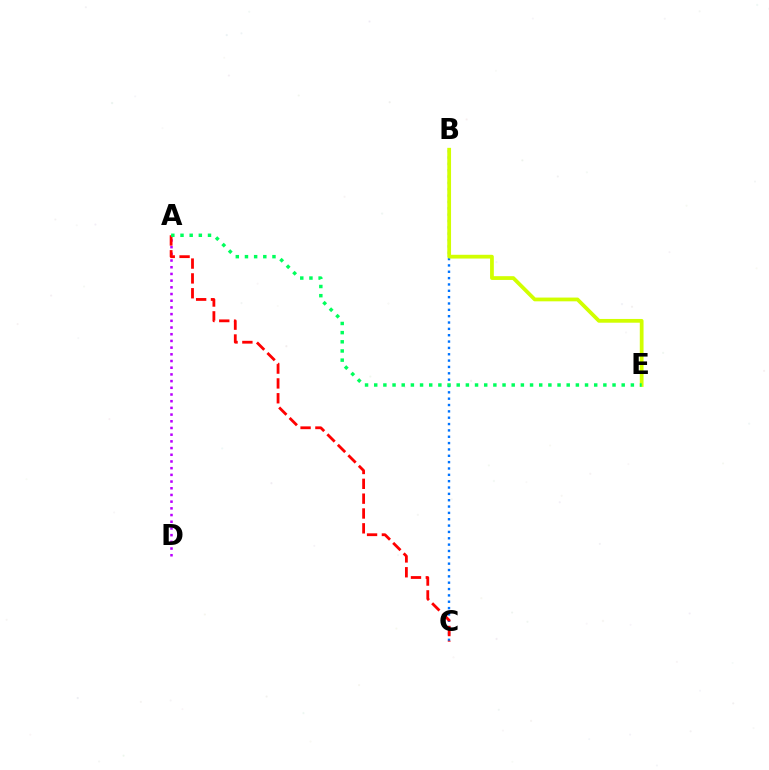{('B', 'C'): [{'color': '#0074ff', 'line_style': 'dotted', 'thickness': 1.72}], ('A', 'D'): [{'color': '#b900ff', 'line_style': 'dotted', 'thickness': 1.82}], ('A', 'C'): [{'color': '#ff0000', 'line_style': 'dashed', 'thickness': 2.02}], ('B', 'E'): [{'color': '#d1ff00', 'line_style': 'solid', 'thickness': 2.71}], ('A', 'E'): [{'color': '#00ff5c', 'line_style': 'dotted', 'thickness': 2.49}]}